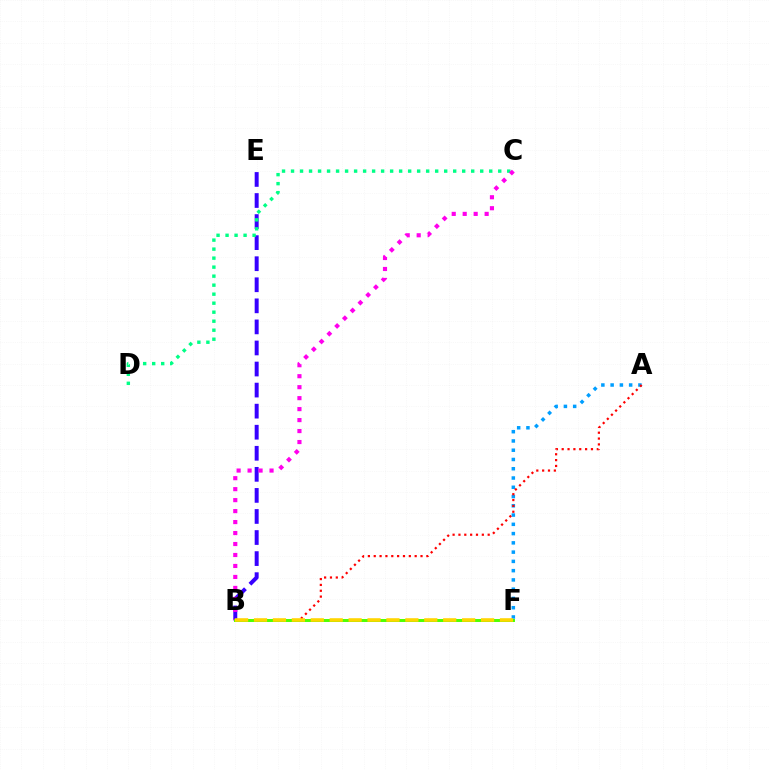{('A', 'F'): [{'color': '#009eff', 'line_style': 'dotted', 'thickness': 2.52}], ('B', 'E'): [{'color': '#3700ff', 'line_style': 'dashed', 'thickness': 2.86}], ('C', 'D'): [{'color': '#00ff86', 'line_style': 'dotted', 'thickness': 2.45}], ('B', 'C'): [{'color': '#ff00ed', 'line_style': 'dotted', 'thickness': 2.98}], ('A', 'B'): [{'color': '#ff0000', 'line_style': 'dotted', 'thickness': 1.59}], ('B', 'F'): [{'color': '#4fff00', 'line_style': 'solid', 'thickness': 2.14}, {'color': '#ffd500', 'line_style': 'dashed', 'thickness': 2.57}]}